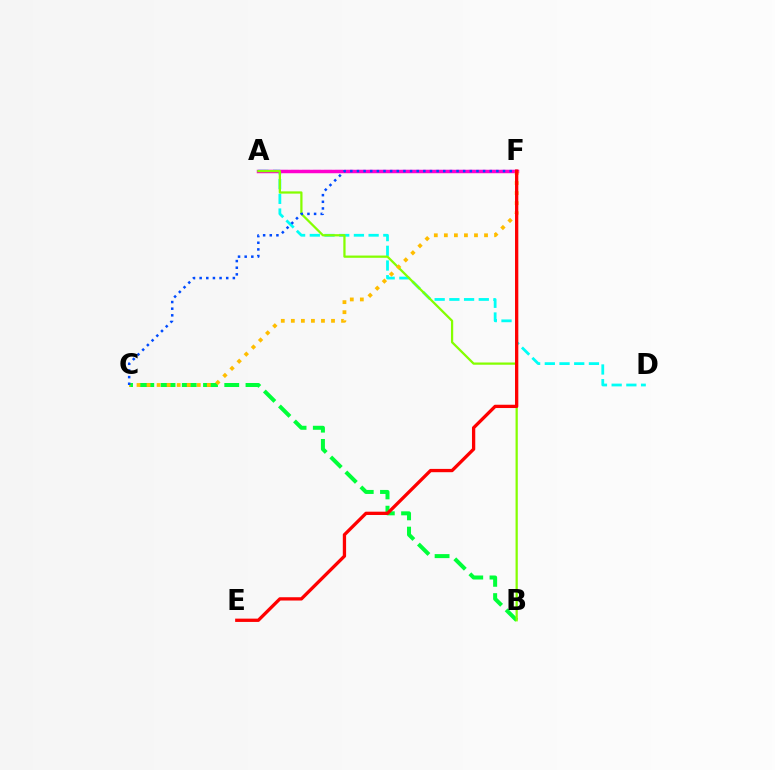{('B', 'C'): [{'color': '#00ff39', 'line_style': 'dashed', 'thickness': 2.89}], ('A', 'F'): [{'color': '#7200ff', 'line_style': 'dashed', 'thickness': 1.5}, {'color': '#ff00cf', 'line_style': 'solid', 'thickness': 2.5}], ('A', 'D'): [{'color': '#00fff6', 'line_style': 'dashed', 'thickness': 2.0}], ('A', 'B'): [{'color': '#84ff00', 'line_style': 'solid', 'thickness': 1.62}], ('C', 'F'): [{'color': '#ffbd00', 'line_style': 'dotted', 'thickness': 2.73}, {'color': '#004bff', 'line_style': 'dotted', 'thickness': 1.8}], ('E', 'F'): [{'color': '#ff0000', 'line_style': 'solid', 'thickness': 2.37}]}